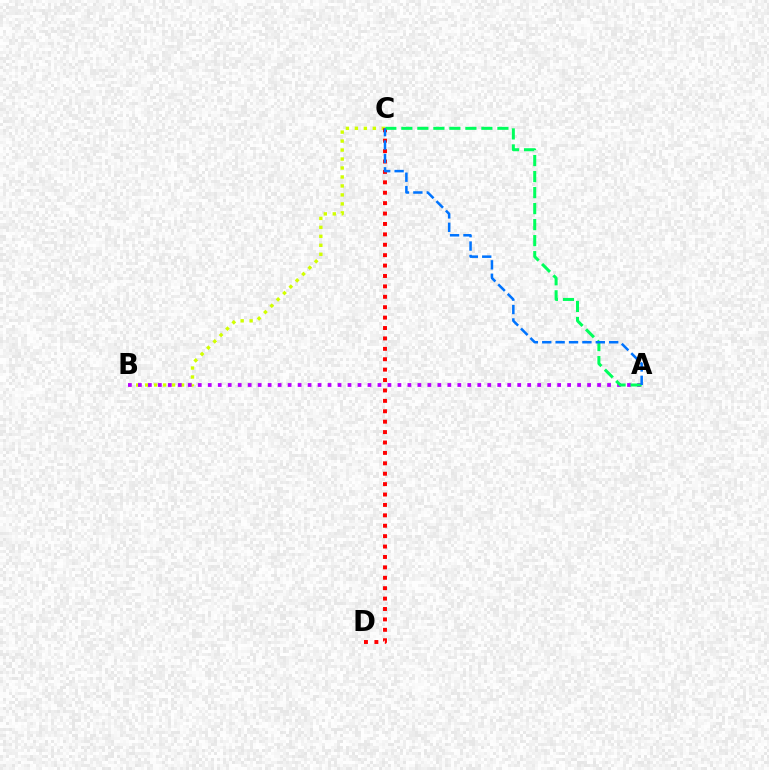{('B', 'C'): [{'color': '#d1ff00', 'line_style': 'dotted', 'thickness': 2.44}], ('A', 'B'): [{'color': '#b900ff', 'line_style': 'dotted', 'thickness': 2.71}], ('C', 'D'): [{'color': '#ff0000', 'line_style': 'dotted', 'thickness': 2.83}], ('A', 'C'): [{'color': '#00ff5c', 'line_style': 'dashed', 'thickness': 2.18}, {'color': '#0074ff', 'line_style': 'dashed', 'thickness': 1.82}]}